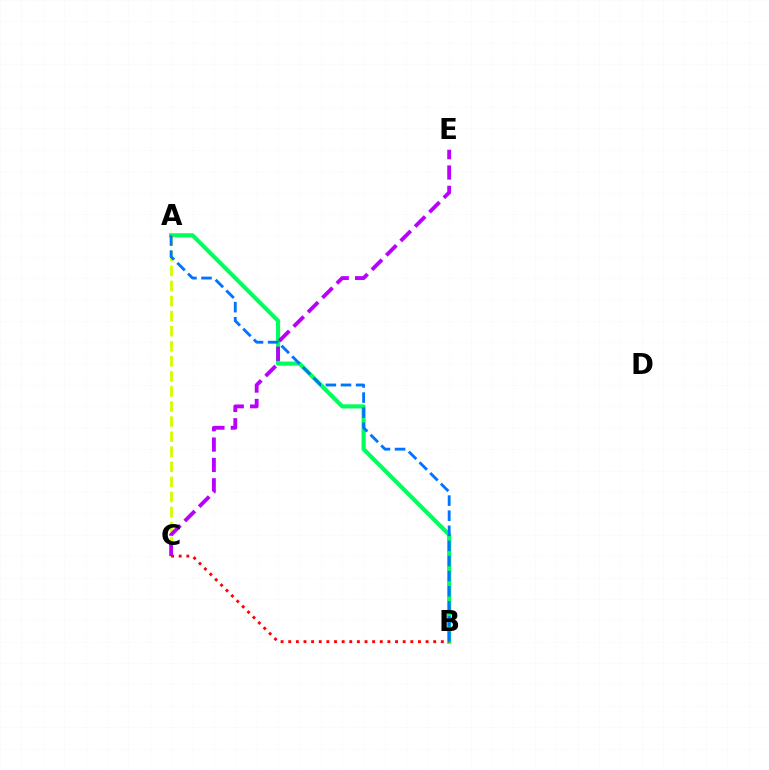{('A', 'B'): [{'color': '#00ff5c', 'line_style': 'solid', 'thickness': 2.97}, {'color': '#0074ff', 'line_style': 'dashed', 'thickness': 2.05}], ('A', 'C'): [{'color': '#d1ff00', 'line_style': 'dashed', 'thickness': 2.05}], ('B', 'C'): [{'color': '#ff0000', 'line_style': 'dotted', 'thickness': 2.07}], ('C', 'E'): [{'color': '#b900ff', 'line_style': 'dashed', 'thickness': 2.77}]}